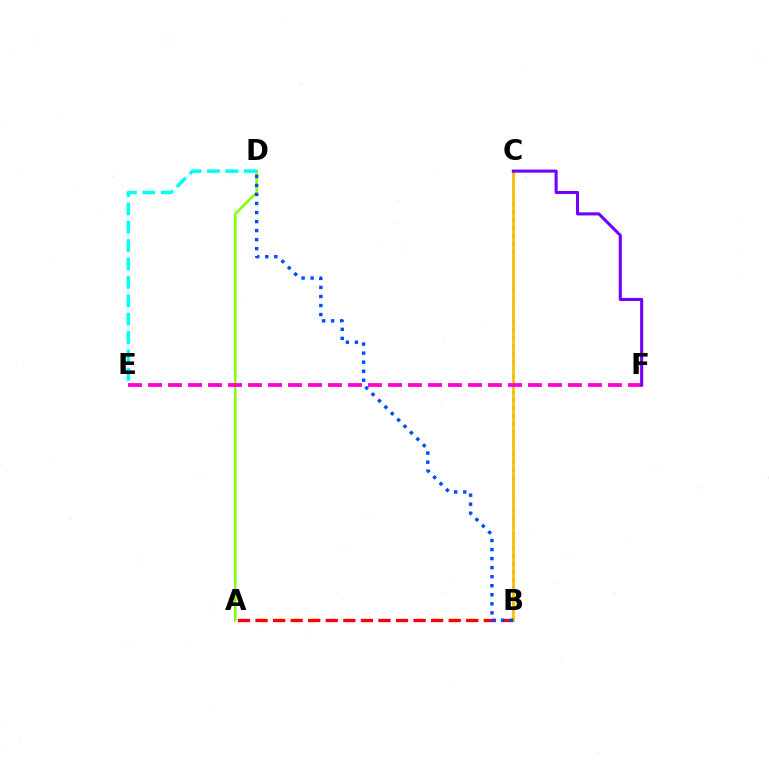{('A', 'D'): [{'color': '#84ff00', 'line_style': 'solid', 'thickness': 1.81}], ('B', 'C'): [{'color': '#00ff39', 'line_style': 'dotted', 'thickness': 2.12}, {'color': '#ffbd00', 'line_style': 'solid', 'thickness': 1.97}], ('A', 'B'): [{'color': '#ff0000', 'line_style': 'dashed', 'thickness': 2.39}], ('E', 'F'): [{'color': '#ff00cf', 'line_style': 'dashed', 'thickness': 2.72}], ('B', 'D'): [{'color': '#004bff', 'line_style': 'dotted', 'thickness': 2.46}], ('D', 'E'): [{'color': '#00fff6', 'line_style': 'dashed', 'thickness': 2.5}], ('C', 'F'): [{'color': '#7200ff', 'line_style': 'solid', 'thickness': 2.21}]}